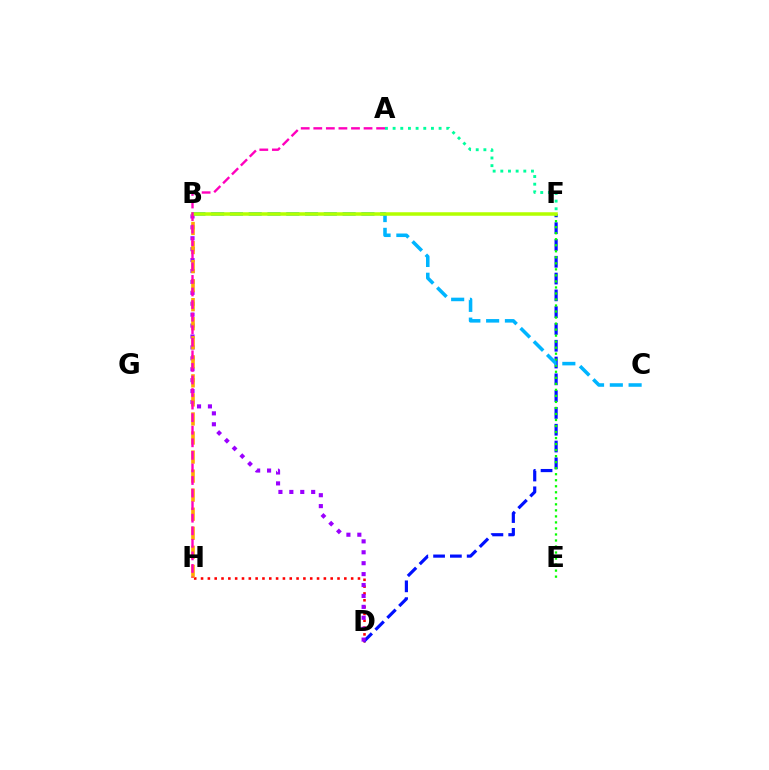{('D', 'H'): [{'color': '#ff0000', 'line_style': 'dotted', 'thickness': 1.85}], ('D', 'F'): [{'color': '#0010ff', 'line_style': 'dashed', 'thickness': 2.28}], ('B', 'D'): [{'color': '#9b00ff', 'line_style': 'dotted', 'thickness': 2.97}], ('E', 'F'): [{'color': '#08ff00', 'line_style': 'dotted', 'thickness': 1.64}], ('B', 'H'): [{'color': '#ffa500', 'line_style': 'dashed', 'thickness': 2.59}], ('B', 'C'): [{'color': '#00b5ff', 'line_style': 'dashed', 'thickness': 2.55}], ('B', 'F'): [{'color': '#b3ff00', 'line_style': 'solid', 'thickness': 2.53}], ('A', 'F'): [{'color': '#00ff9d', 'line_style': 'dotted', 'thickness': 2.08}], ('A', 'H'): [{'color': '#ff00bd', 'line_style': 'dashed', 'thickness': 1.71}]}